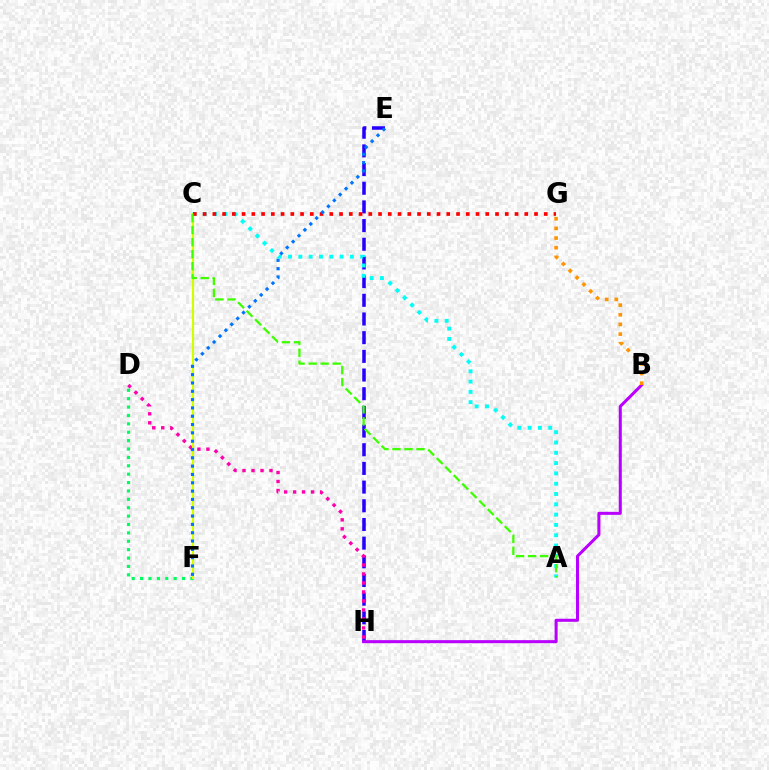{('E', 'H'): [{'color': '#2500ff', 'line_style': 'dashed', 'thickness': 2.54}], ('D', 'H'): [{'color': '#ff00ac', 'line_style': 'dotted', 'thickness': 2.44}], ('A', 'C'): [{'color': '#00fff6', 'line_style': 'dotted', 'thickness': 2.8}, {'color': '#3dff00', 'line_style': 'dashed', 'thickness': 1.63}], ('D', 'F'): [{'color': '#00ff5c', 'line_style': 'dotted', 'thickness': 2.28}], ('C', 'F'): [{'color': '#d1ff00', 'line_style': 'solid', 'thickness': 1.57}], ('C', 'G'): [{'color': '#ff0000', 'line_style': 'dotted', 'thickness': 2.65}], ('E', 'F'): [{'color': '#0074ff', 'line_style': 'dotted', 'thickness': 2.26}], ('B', 'H'): [{'color': '#b900ff', 'line_style': 'solid', 'thickness': 2.18}], ('B', 'G'): [{'color': '#ff9400', 'line_style': 'dotted', 'thickness': 2.62}]}